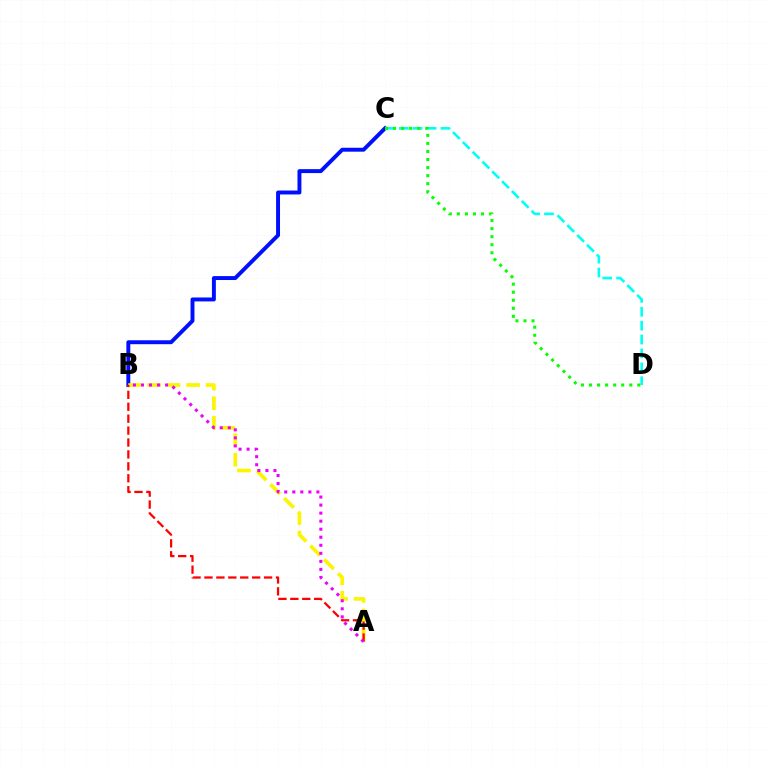{('B', 'C'): [{'color': '#0010ff', 'line_style': 'solid', 'thickness': 2.83}], ('A', 'B'): [{'color': '#fcf500', 'line_style': 'dashed', 'thickness': 2.65}, {'color': '#ff0000', 'line_style': 'dashed', 'thickness': 1.62}, {'color': '#ee00ff', 'line_style': 'dotted', 'thickness': 2.18}], ('C', 'D'): [{'color': '#00fff6', 'line_style': 'dashed', 'thickness': 1.89}, {'color': '#08ff00', 'line_style': 'dotted', 'thickness': 2.19}]}